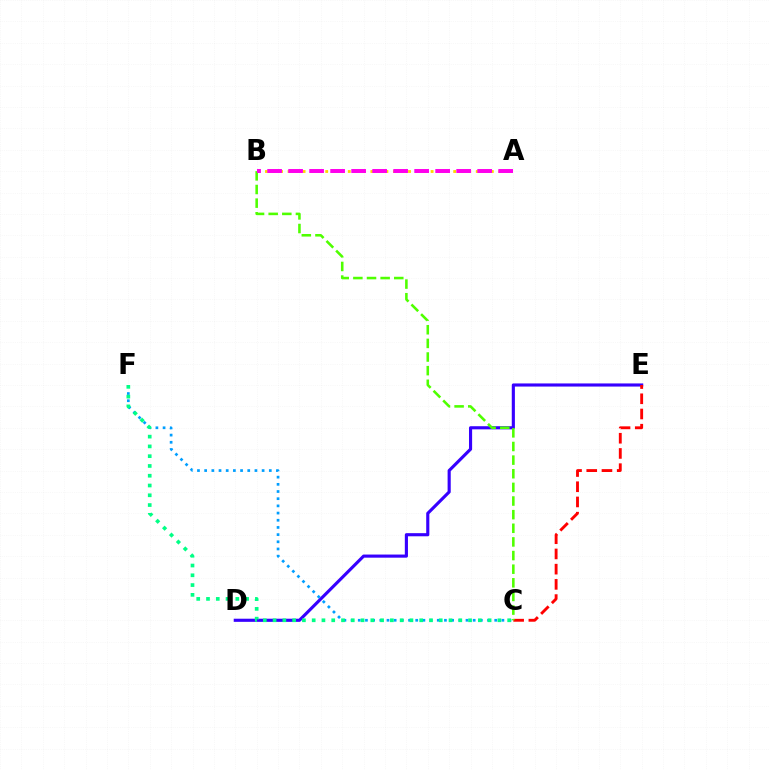{('A', 'B'): [{'color': '#ffd500', 'line_style': 'dotted', 'thickness': 2.05}, {'color': '#ff00ed', 'line_style': 'dashed', 'thickness': 2.85}], ('D', 'E'): [{'color': '#3700ff', 'line_style': 'solid', 'thickness': 2.25}], ('C', 'F'): [{'color': '#009eff', 'line_style': 'dotted', 'thickness': 1.95}, {'color': '#00ff86', 'line_style': 'dotted', 'thickness': 2.66}], ('C', 'E'): [{'color': '#ff0000', 'line_style': 'dashed', 'thickness': 2.07}], ('B', 'C'): [{'color': '#4fff00', 'line_style': 'dashed', 'thickness': 1.85}]}